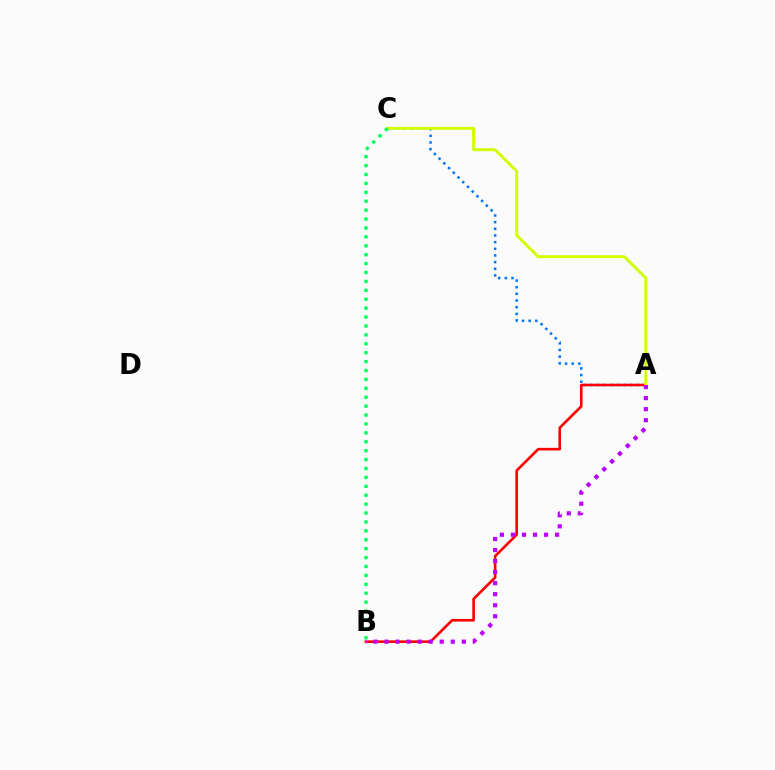{('A', 'C'): [{'color': '#0074ff', 'line_style': 'dotted', 'thickness': 1.81}, {'color': '#d1ff00', 'line_style': 'solid', 'thickness': 2.1}], ('A', 'B'): [{'color': '#ff0000', 'line_style': 'solid', 'thickness': 1.89}, {'color': '#b900ff', 'line_style': 'dotted', 'thickness': 3.0}], ('B', 'C'): [{'color': '#00ff5c', 'line_style': 'dotted', 'thickness': 2.42}]}